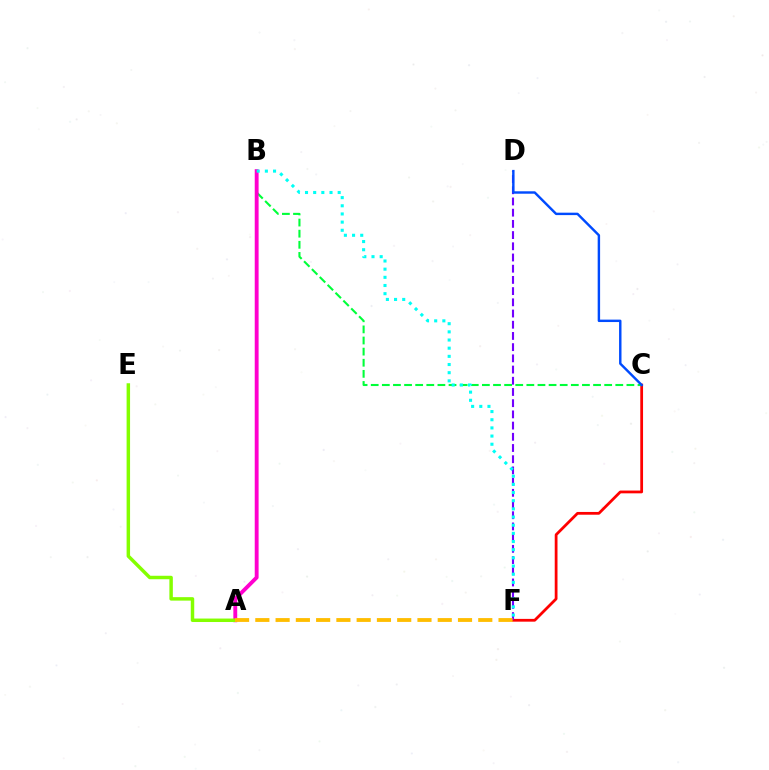{('C', 'F'): [{'color': '#ff0000', 'line_style': 'solid', 'thickness': 2.0}], ('B', 'C'): [{'color': '#00ff39', 'line_style': 'dashed', 'thickness': 1.51}], ('A', 'B'): [{'color': '#ff00cf', 'line_style': 'solid', 'thickness': 2.79}], ('D', 'F'): [{'color': '#7200ff', 'line_style': 'dashed', 'thickness': 1.52}], ('A', 'E'): [{'color': '#84ff00', 'line_style': 'solid', 'thickness': 2.5}], ('A', 'F'): [{'color': '#ffbd00', 'line_style': 'dashed', 'thickness': 2.75}], ('C', 'D'): [{'color': '#004bff', 'line_style': 'solid', 'thickness': 1.75}], ('B', 'F'): [{'color': '#00fff6', 'line_style': 'dotted', 'thickness': 2.22}]}